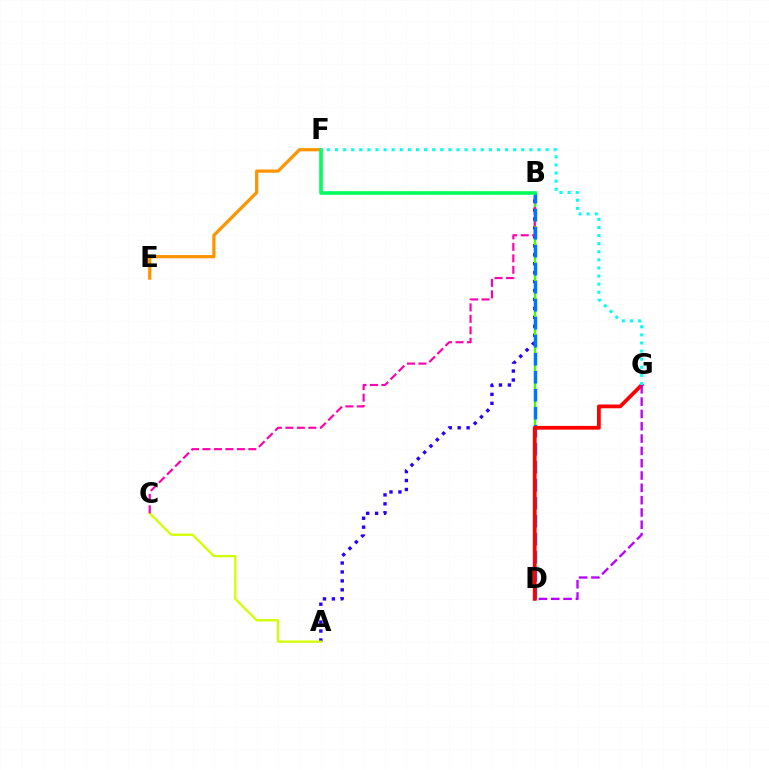{('A', 'B'): [{'color': '#2500ff', 'line_style': 'dotted', 'thickness': 2.43}], ('A', 'C'): [{'color': '#d1ff00', 'line_style': 'solid', 'thickness': 1.64}], ('B', 'D'): [{'color': '#3dff00', 'line_style': 'solid', 'thickness': 1.66}, {'color': '#0074ff', 'line_style': 'dashed', 'thickness': 2.44}], ('B', 'C'): [{'color': '#ff00ac', 'line_style': 'dashed', 'thickness': 1.56}], ('E', 'F'): [{'color': '#ff9400', 'line_style': 'solid', 'thickness': 2.33}], ('B', 'F'): [{'color': '#00ff5c', 'line_style': 'solid', 'thickness': 2.6}], ('D', 'G'): [{'color': '#ff0000', 'line_style': 'solid', 'thickness': 2.71}, {'color': '#b900ff', 'line_style': 'dashed', 'thickness': 1.67}], ('F', 'G'): [{'color': '#00fff6', 'line_style': 'dotted', 'thickness': 2.2}]}